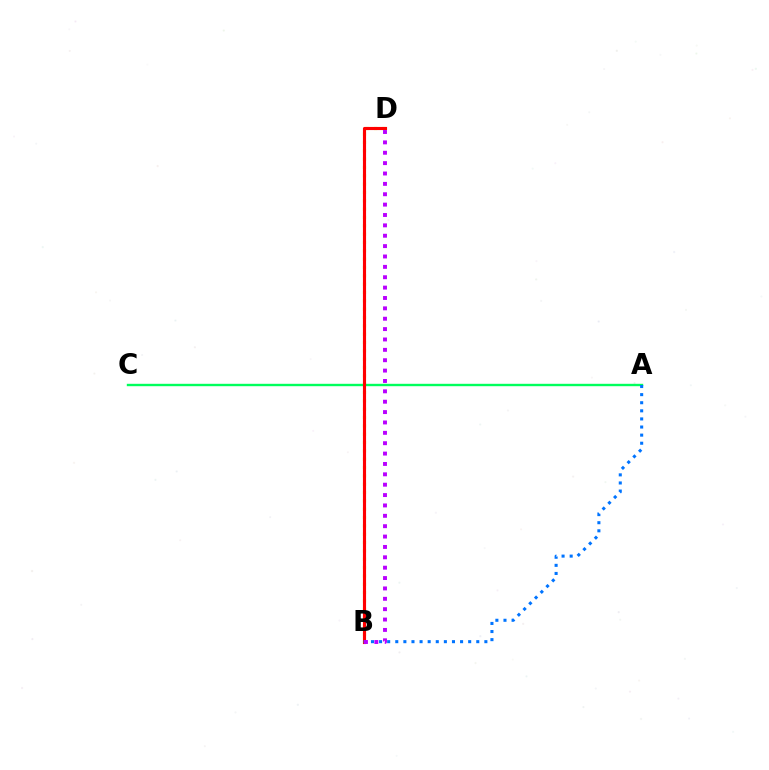{('B', 'D'): [{'color': '#d1ff00', 'line_style': 'dotted', 'thickness': 2.26}, {'color': '#ff0000', 'line_style': 'solid', 'thickness': 2.24}, {'color': '#b900ff', 'line_style': 'dotted', 'thickness': 2.82}], ('A', 'C'): [{'color': '#00ff5c', 'line_style': 'solid', 'thickness': 1.72}], ('A', 'B'): [{'color': '#0074ff', 'line_style': 'dotted', 'thickness': 2.2}]}